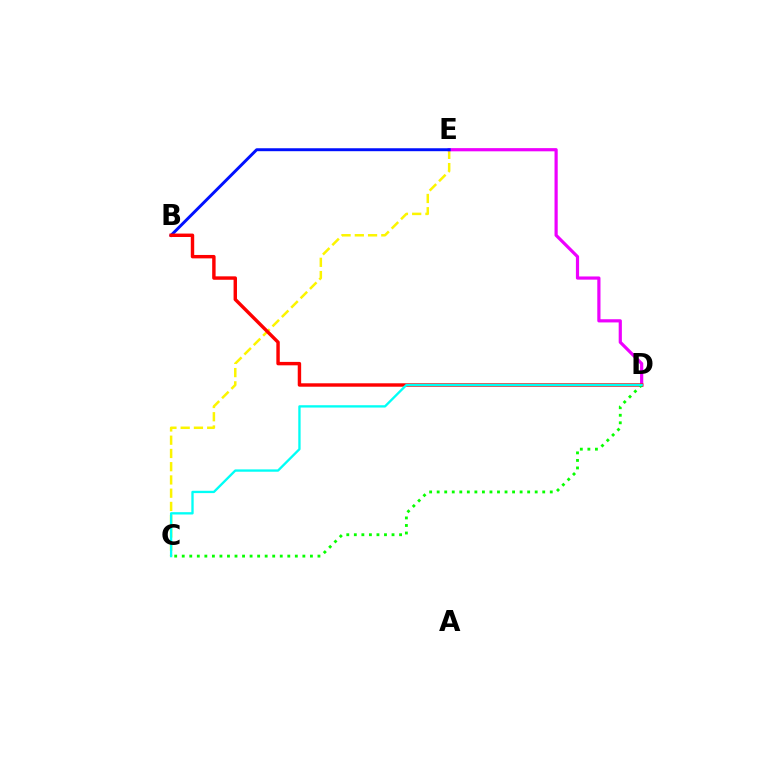{('C', 'E'): [{'color': '#fcf500', 'line_style': 'dashed', 'thickness': 1.8}], ('D', 'E'): [{'color': '#ee00ff', 'line_style': 'solid', 'thickness': 2.3}], ('B', 'E'): [{'color': '#0010ff', 'line_style': 'solid', 'thickness': 2.12}], ('B', 'D'): [{'color': '#ff0000', 'line_style': 'solid', 'thickness': 2.46}], ('C', 'D'): [{'color': '#08ff00', 'line_style': 'dotted', 'thickness': 2.05}, {'color': '#00fff6', 'line_style': 'solid', 'thickness': 1.68}]}